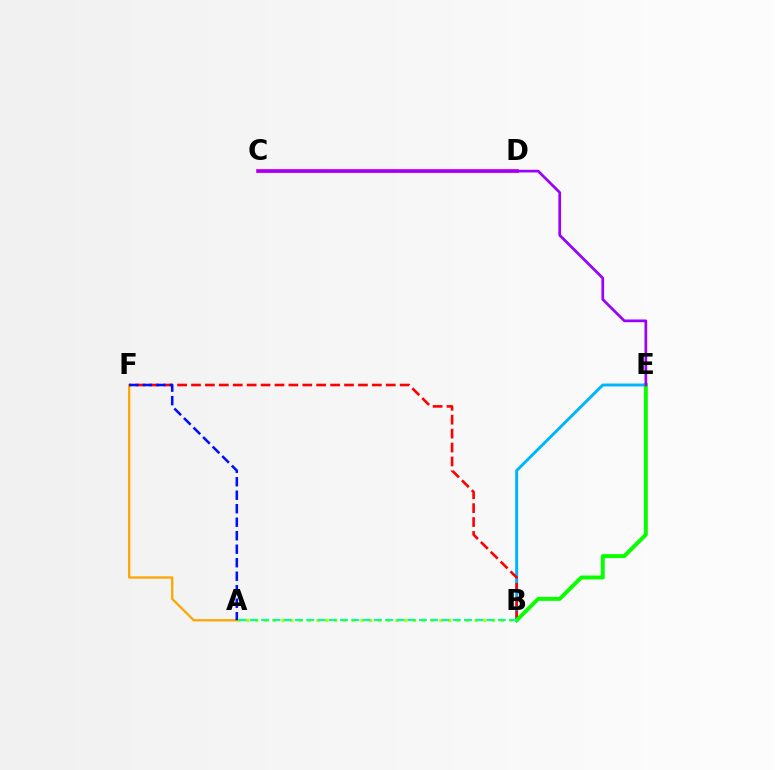{('B', 'E'): [{'color': '#00b5ff', 'line_style': 'solid', 'thickness': 2.11}, {'color': '#08ff00', 'line_style': 'solid', 'thickness': 2.83}], ('A', 'F'): [{'color': '#ffa500', 'line_style': 'solid', 'thickness': 1.64}, {'color': '#0010ff', 'line_style': 'dashed', 'thickness': 1.83}], ('B', 'F'): [{'color': '#ff0000', 'line_style': 'dashed', 'thickness': 1.89}], ('C', 'D'): [{'color': '#ff00bd', 'line_style': 'solid', 'thickness': 2.71}], ('A', 'B'): [{'color': '#b3ff00', 'line_style': 'dotted', 'thickness': 2.38}, {'color': '#00ff9d', 'line_style': 'dashed', 'thickness': 1.53}], ('C', 'E'): [{'color': '#9b00ff', 'line_style': 'solid', 'thickness': 1.96}]}